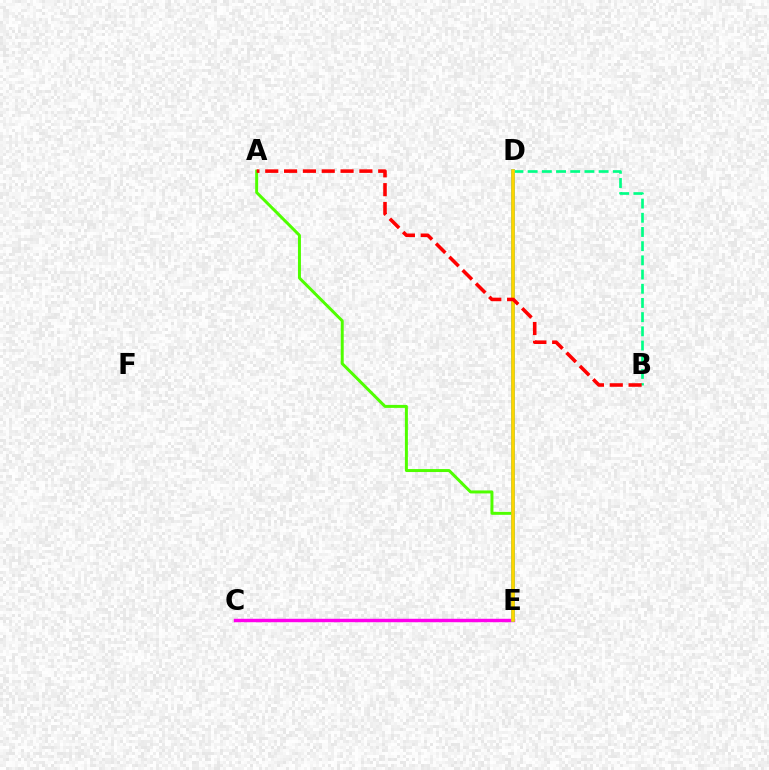{('D', 'E'): [{'color': '#3700ff', 'line_style': 'dotted', 'thickness': 1.61}, {'color': '#009eff', 'line_style': 'solid', 'thickness': 2.65}, {'color': '#ffd500', 'line_style': 'solid', 'thickness': 2.61}], ('A', 'E'): [{'color': '#4fff00', 'line_style': 'solid', 'thickness': 2.14}], ('C', 'E'): [{'color': '#ff00ed', 'line_style': 'solid', 'thickness': 2.48}], ('B', 'D'): [{'color': '#00ff86', 'line_style': 'dashed', 'thickness': 1.93}], ('A', 'B'): [{'color': '#ff0000', 'line_style': 'dashed', 'thickness': 2.56}]}